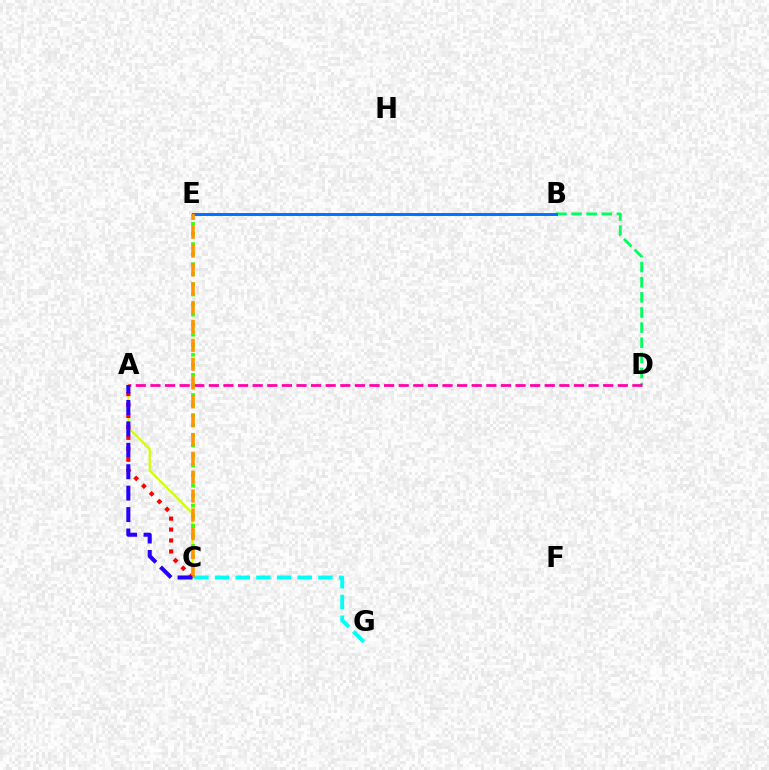{('A', 'C'): [{'color': '#d1ff00', 'line_style': 'solid', 'thickness': 1.61}, {'color': '#ff0000', 'line_style': 'dotted', 'thickness': 2.97}, {'color': '#2500ff', 'line_style': 'dashed', 'thickness': 2.91}], ('B', 'D'): [{'color': '#00ff5c', 'line_style': 'dashed', 'thickness': 2.05}], ('B', 'E'): [{'color': '#b900ff', 'line_style': 'solid', 'thickness': 1.9}, {'color': '#0074ff', 'line_style': 'solid', 'thickness': 1.96}], ('C', 'G'): [{'color': '#00fff6', 'line_style': 'dashed', 'thickness': 2.81}], ('A', 'D'): [{'color': '#ff00ac', 'line_style': 'dashed', 'thickness': 1.98}], ('C', 'E'): [{'color': '#3dff00', 'line_style': 'dotted', 'thickness': 2.73}, {'color': '#ff9400', 'line_style': 'dashed', 'thickness': 2.56}]}